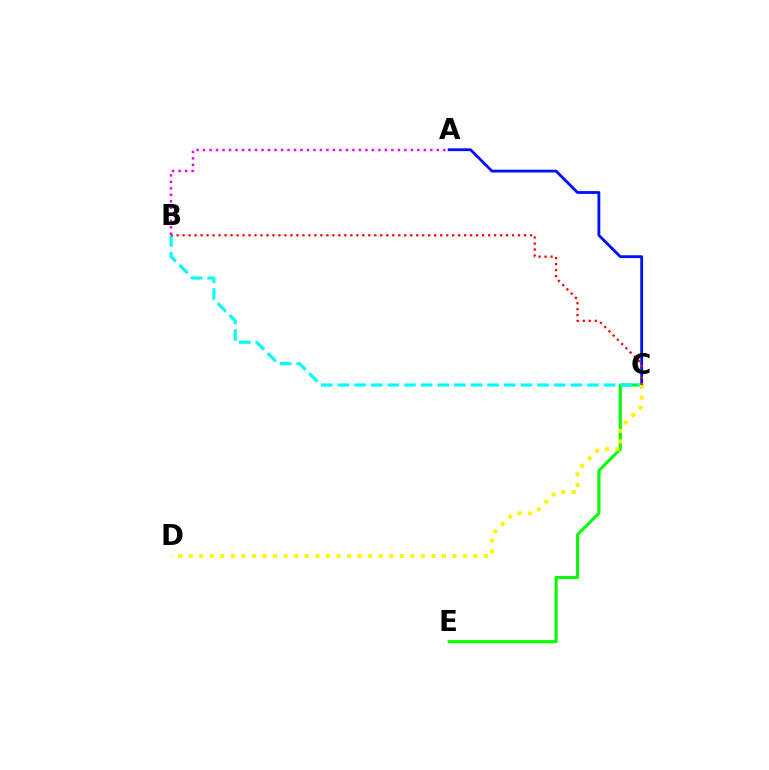{('A', 'C'): [{'color': '#0010ff', 'line_style': 'solid', 'thickness': 2.03}], ('C', 'E'): [{'color': '#08ff00', 'line_style': 'solid', 'thickness': 2.24}], ('B', 'C'): [{'color': '#00fff6', 'line_style': 'dashed', 'thickness': 2.26}, {'color': '#ff0000', 'line_style': 'dotted', 'thickness': 1.63}], ('C', 'D'): [{'color': '#fcf500', 'line_style': 'dotted', 'thickness': 2.87}], ('A', 'B'): [{'color': '#ee00ff', 'line_style': 'dotted', 'thickness': 1.76}]}